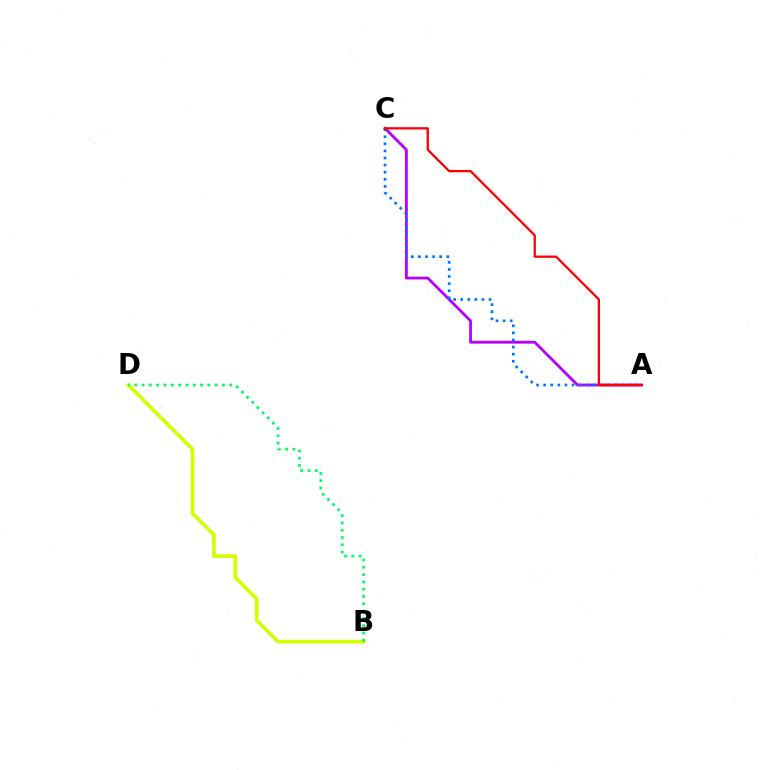{('B', 'D'): [{'color': '#d1ff00', 'line_style': 'solid', 'thickness': 2.65}, {'color': '#00ff5c', 'line_style': 'dotted', 'thickness': 1.98}], ('A', 'C'): [{'color': '#b900ff', 'line_style': 'solid', 'thickness': 2.04}, {'color': '#0074ff', 'line_style': 'dotted', 'thickness': 1.93}, {'color': '#ff0000', 'line_style': 'solid', 'thickness': 1.65}]}